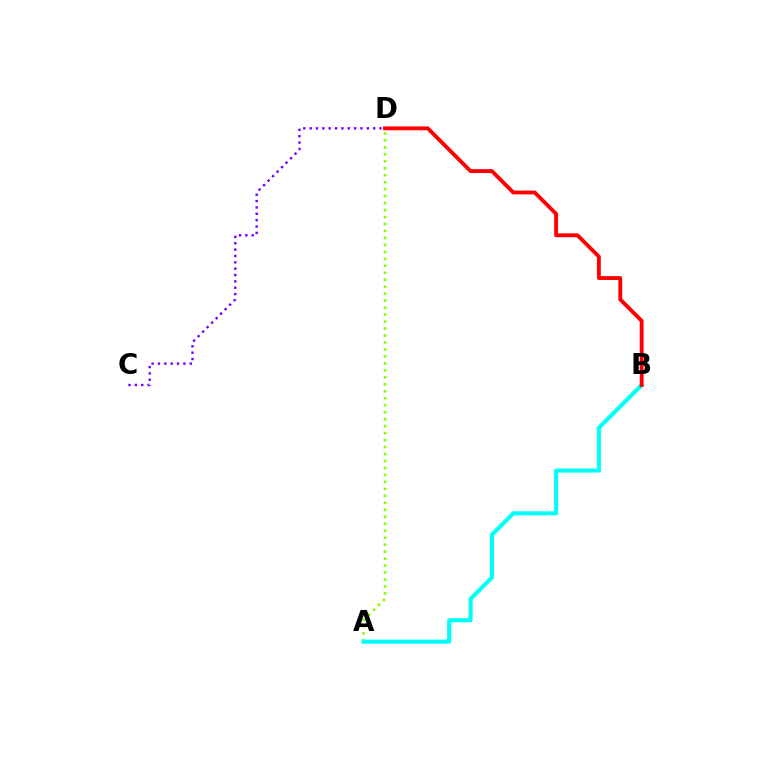{('A', 'D'): [{'color': '#84ff00', 'line_style': 'dotted', 'thickness': 1.89}], ('A', 'B'): [{'color': '#00fff6', 'line_style': 'solid', 'thickness': 2.95}], ('B', 'D'): [{'color': '#ff0000', 'line_style': 'solid', 'thickness': 2.77}], ('C', 'D'): [{'color': '#7200ff', 'line_style': 'dotted', 'thickness': 1.73}]}